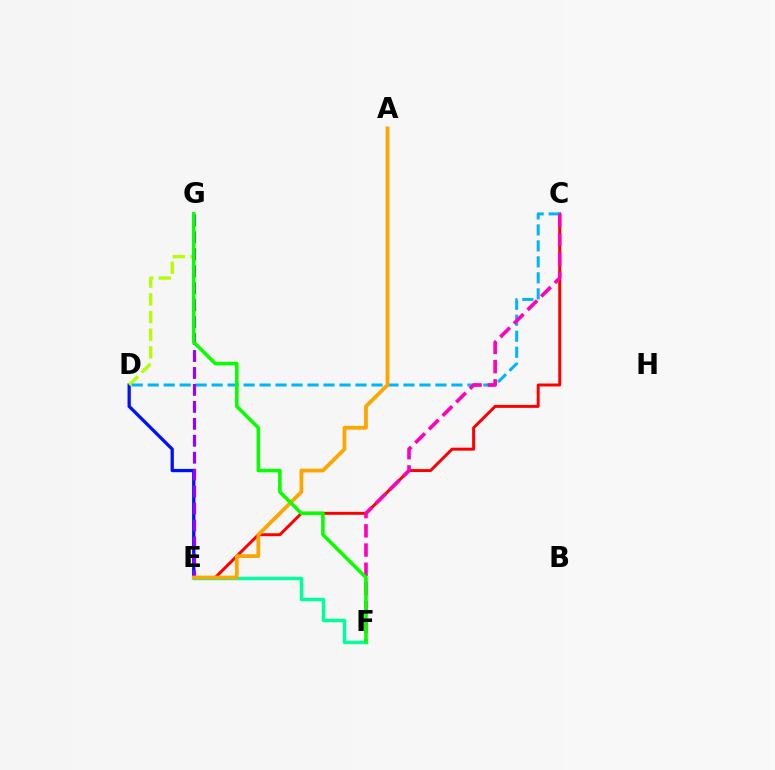{('C', 'E'): [{'color': '#ff0000', 'line_style': 'solid', 'thickness': 2.13}], ('D', 'E'): [{'color': '#0010ff', 'line_style': 'solid', 'thickness': 2.35}], ('D', 'G'): [{'color': '#b3ff00', 'line_style': 'dashed', 'thickness': 2.4}], ('C', 'D'): [{'color': '#00b5ff', 'line_style': 'dashed', 'thickness': 2.17}], ('C', 'F'): [{'color': '#ff00bd', 'line_style': 'dashed', 'thickness': 2.61}], ('E', 'F'): [{'color': '#00ff9d', 'line_style': 'solid', 'thickness': 2.48}], ('E', 'G'): [{'color': '#9b00ff', 'line_style': 'dashed', 'thickness': 2.3}], ('A', 'E'): [{'color': '#ffa500', 'line_style': 'solid', 'thickness': 2.71}], ('F', 'G'): [{'color': '#08ff00', 'line_style': 'solid', 'thickness': 2.56}]}